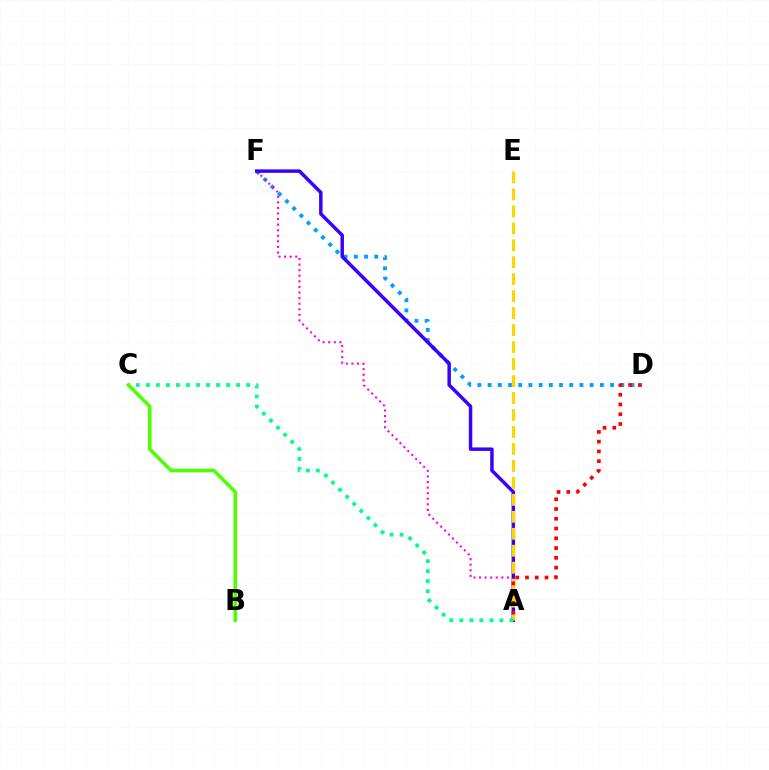{('D', 'F'): [{'color': '#009eff', 'line_style': 'dotted', 'thickness': 2.77}], ('A', 'F'): [{'color': '#ff00ed', 'line_style': 'dotted', 'thickness': 1.52}, {'color': '#3700ff', 'line_style': 'solid', 'thickness': 2.5}], ('A', 'E'): [{'color': '#ffd500', 'line_style': 'dashed', 'thickness': 2.31}], ('A', 'C'): [{'color': '#00ff86', 'line_style': 'dotted', 'thickness': 2.72}], ('A', 'D'): [{'color': '#ff0000', 'line_style': 'dotted', 'thickness': 2.65}], ('B', 'C'): [{'color': '#4fff00', 'line_style': 'solid', 'thickness': 2.58}]}